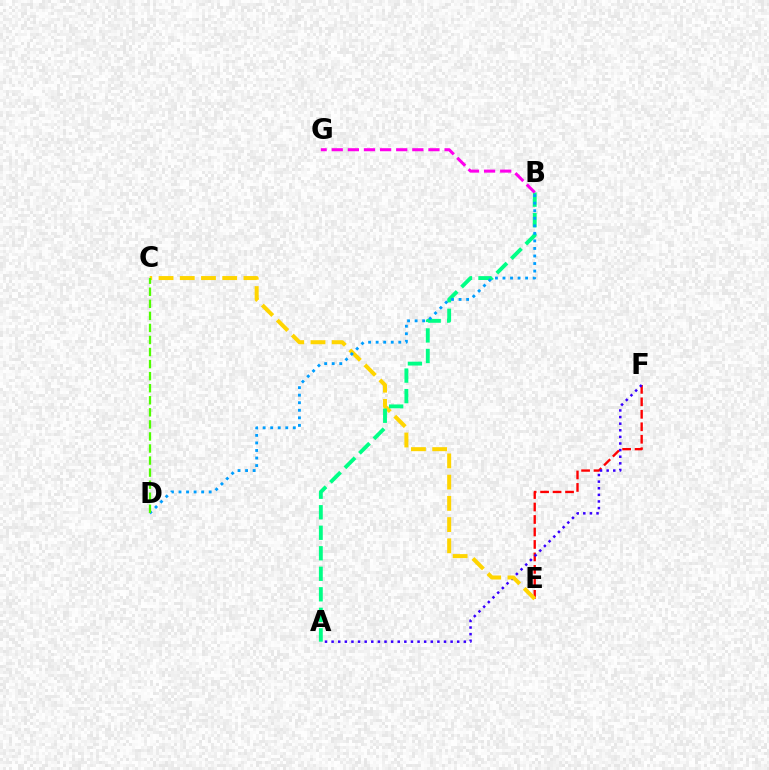{('E', 'F'): [{'color': '#ff0000', 'line_style': 'dashed', 'thickness': 1.69}], ('A', 'F'): [{'color': '#3700ff', 'line_style': 'dotted', 'thickness': 1.8}], ('C', 'E'): [{'color': '#ffd500', 'line_style': 'dashed', 'thickness': 2.88}], ('A', 'B'): [{'color': '#00ff86', 'line_style': 'dashed', 'thickness': 2.79}], ('B', 'G'): [{'color': '#ff00ed', 'line_style': 'dashed', 'thickness': 2.19}], ('B', 'D'): [{'color': '#009eff', 'line_style': 'dotted', 'thickness': 2.05}], ('C', 'D'): [{'color': '#4fff00', 'line_style': 'dashed', 'thickness': 1.64}]}